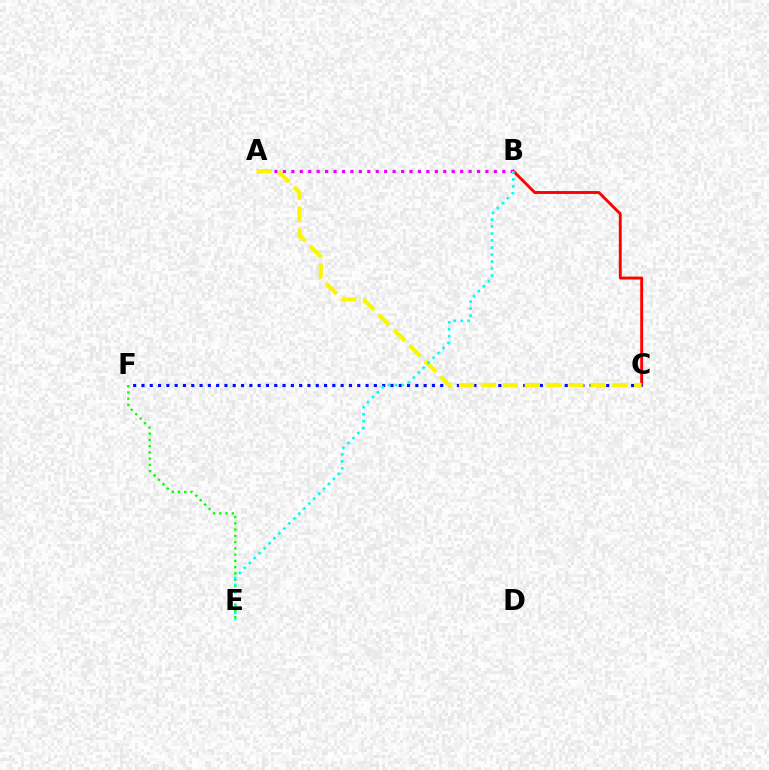{('B', 'C'): [{'color': '#ff0000', 'line_style': 'solid', 'thickness': 2.09}], ('C', 'F'): [{'color': '#0010ff', 'line_style': 'dotted', 'thickness': 2.25}], ('A', 'B'): [{'color': '#ee00ff', 'line_style': 'dotted', 'thickness': 2.29}], ('E', 'F'): [{'color': '#08ff00', 'line_style': 'dotted', 'thickness': 1.7}], ('A', 'C'): [{'color': '#fcf500', 'line_style': 'dashed', 'thickness': 2.97}], ('B', 'E'): [{'color': '#00fff6', 'line_style': 'dotted', 'thickness': 1.9}]}